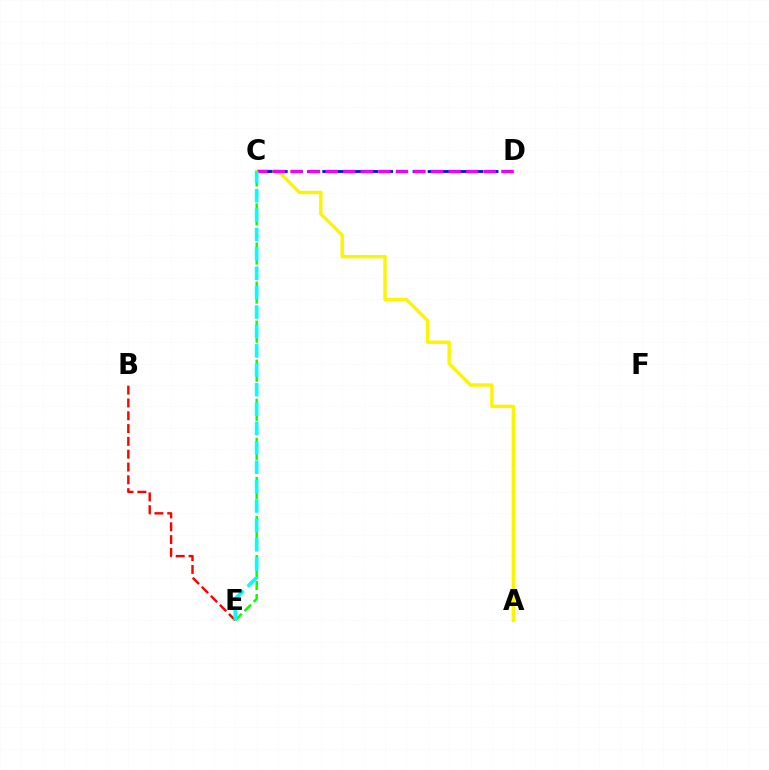{('A', 'C'): [{'color': '#fcf500', 'line_style': 'solid', 'thickness': 2.46}], ('C', 'D'): [{'color': '#0010ff', 'line_style': 'dashed', 'thickness': 2.05}, {'color': '#ee00ff', 'line_style': 'dashed', 'thickness': 2.39}], ('C', 'E'): [{'color': '#08ff00', 'line_style': 'dashed', 'thickness': 1.77}, {'color': '#00fff6', 'line_style': 'dashed', 'thickness': 2.63}], ('B', 'E'): [{'color': '#ff0000', 'line_style': 'dashed', 'thickness': 1.74}]}